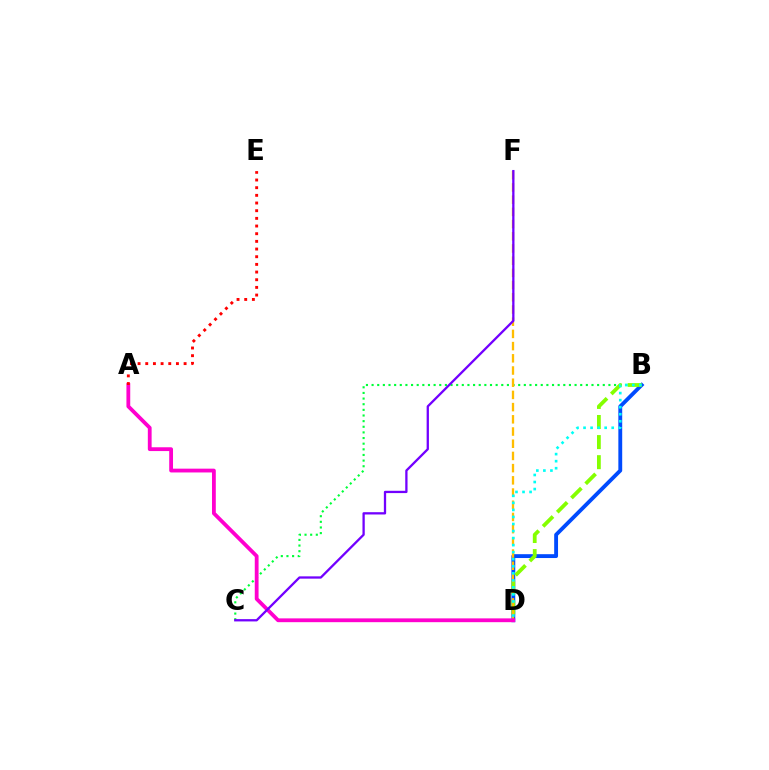{('B', 'D'): [{'color': '#004bff', 'line_style': 'solid', 'thickness': 2.77}, {'color': '#84ff00', 'line_style': 'dashed', 'thickness': 2.73}, {'color': '#00fff6', 'line_style': 'dotted', 'thickness': 1.91}], ('B', 'C'): [{'color': '#00ff39', 'line_style': 'dotted', 'thickness': 1.53}], ('D', 'F'): [{'color': '#ffbd00', 'line_style': 'dashed', 'thickness': 1.66}], ('A', 'D'): [{'color': '#ff00cf', 'line_style': 'solid', 'thickness': 2.74}], ('A', 'E'): [{'color': '#ff0000', 'line_style': 'dotted', 'thickness': 2.08}], ('C', 'F'): [{'color': '#7200ff', 'line_style': 'solid', 'thickness': 1.65}]}